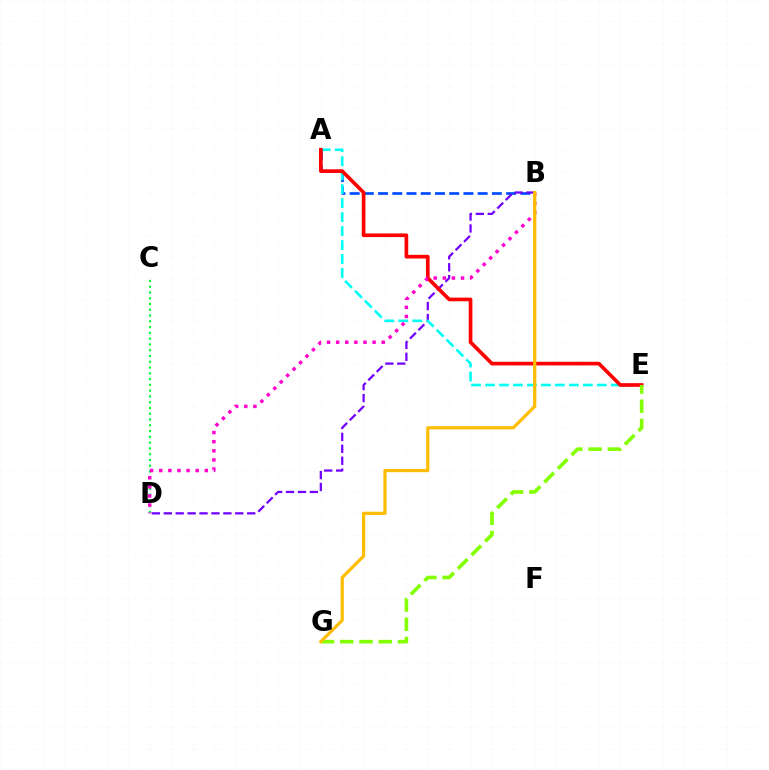{('A', 'B'): [{'color': '#004bff', 'line_style': 'dashed', 'thickness': 1.93}], ('C', 'D'): [{'color': '#00ff39', 'line_style': 'dotted', 'thickness': 1.57}], ('B', 'D'): [{'color': '#7200ff', 'line_style': 'dashed', 'thickness': 1.62}, {'color': '#ff00cf', 'line_style': 'dotted', 'thickness': 2.48}], ('A', 'E'): [{'color': '#00fff6', 'line_style': 'dashed', 'thickness': 1.9}, {'color': '#ff0000', 'line_style': 'solid', 'thickness': 2.64}], ('E', 'G'): [{'color': '#84ff00', 'line_style': 'dashed', 'thickness': 2.61}], ('B', 'G'): [{'color': '#ffbd00', 'line_style': 'solid', 'thickness': 2.32}]}